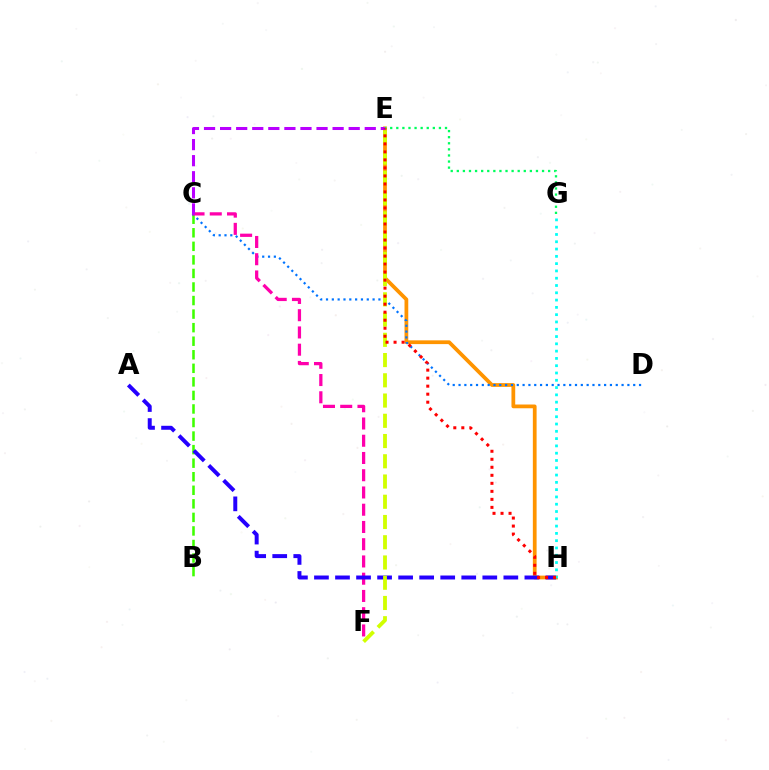{('E', 'H'): [{'color': '#ff9400', 'line_style': 'solid', 'thickness': 2.7}, {'color': '#ff0000', 'line_style': 'dotted', 'thickness': 2.18}], ('B', 'C'): [{'color': '#3dff00', 'line_style': 'dashed', 'thickness': 1.84}], ('C', 'D'): [{'color': '#0074ff', 'line_style': 'dotted', 'thickness': 1.58}], ('C', 'F'): [{'color': '#ff00ac', 'line_style': 'dashed', 'thickness': 2.34}], ('C', 'E'): [{'color': '#b900ff', 'line_style': 'dashed', 'thickness': 2.18}], ('A', 'H'): [{'color': '#2500ff', 'line_style': 'dashed', 'thickness': 2.86}], ('G', 'H'): [{'color': '#00fff6', 'line_style': 'dotted', 'thickness': 1.98}], ('E', 'F'): [{'color': '#d1ff00', 'line_style': 'dashed', 'thickness': 2.75}], ('E', 'G'): [{'color': '#00ff5c', 'line_style': 'dotted', 'thickness': 1.65}]}